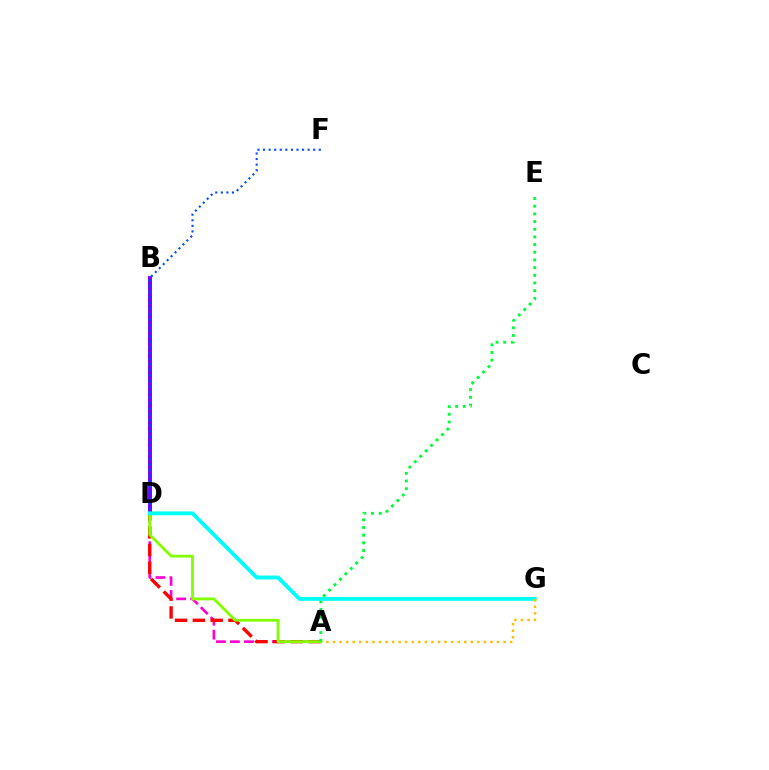{('A', 'D'): [{'color': '#ff00cf', 'line_style': 'dashed', 'thickness': 1.9}, {'color': '#84ff00', 'line_style': 'solid', 'thickness': 2.03}], ('A', 'B'): [{'color': '#ff0000', 'line_style': 'dashed', 'thickness': 2.42}], ('B', 'D'): [{'color': '#7200ff', 'line_style': 'solid', 'thickness': 2.82}], ('D', 'F'): [{'color': '#004bff', 'line_style': 'dotted', 'thickness': 1.51}], ('A', 'E'): [{'color': '#00ff39', 'line_style': 'dotted', 'thickness': 2.08}], ('D', 'G'): [{'color': '#00fff6', 'line_style': 'solid', 'thickness': 2.79}], ('A', 'G'): [{'color': '#ffbd00', 'line_style': 'dotted', 'thickness': 1.78}]}